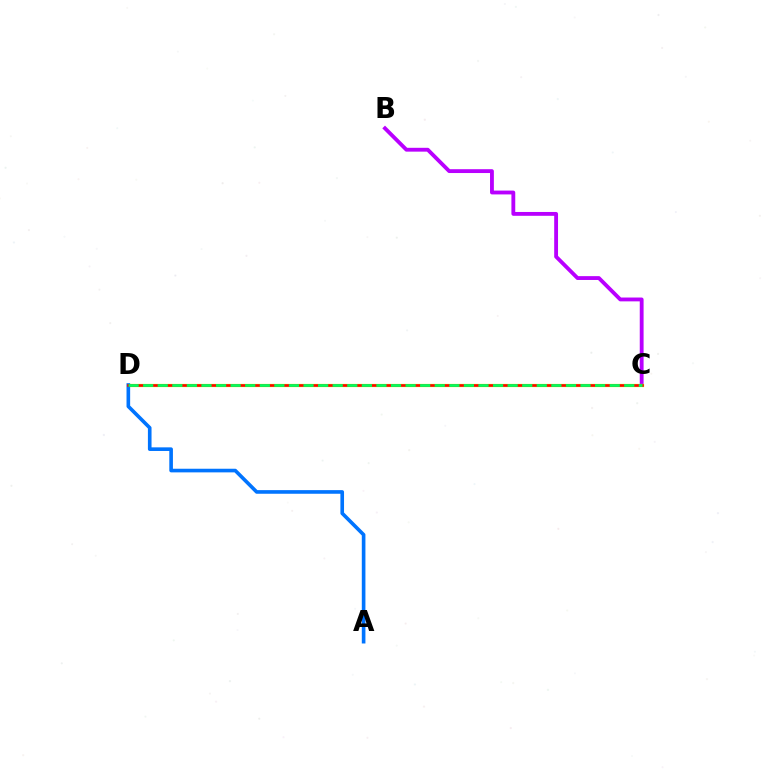{('B', 'C'): [{'color': '#b900ff', 'line_style': 'solid', 'thickness': 2.76}], ('C', 'D'): [{'color': '#d1ff00', 'line_style': 'solid', 'thickness': 2.32}, {'color': '#ff0000', 'line_style': 'solid', 'thickness': 1.87}, {'color': '#00ff5c', 'line_style': 'dashed', 'thickness': 1.98}], ('A', 'D'): [{'color': '#0074ff', 'line_style': 'solid', 'thickness': 2.61}]}